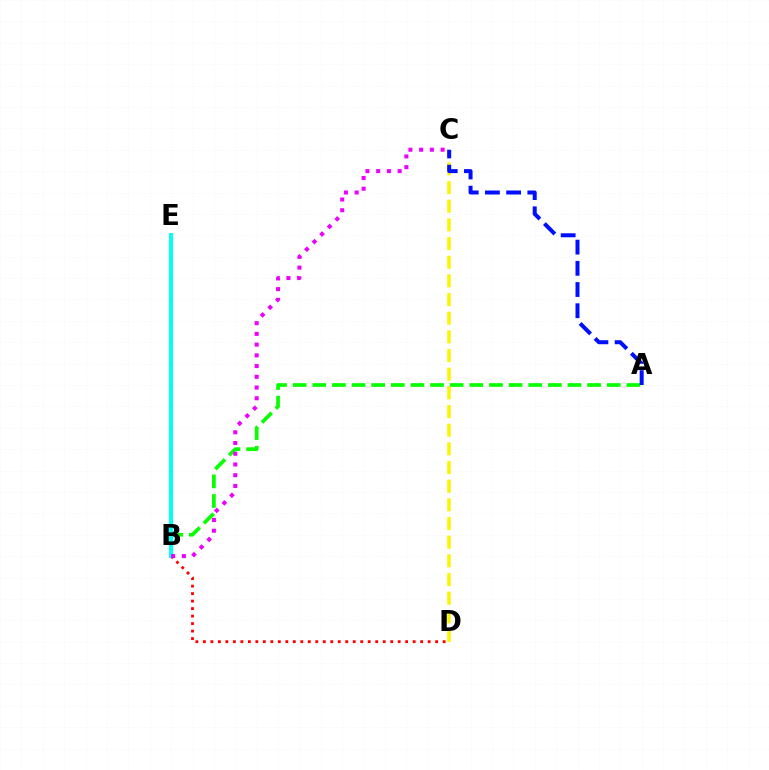{('A', 'B'): [{'color': '#08ff00', 'line_style': 'dashed', 'thickness': 2.67}], ('B', 'D'): [{'color': '#ff0000', 'line_style': 'dotted', 'thickness': 2.04}], ('C', 'D'): [{'color': '#fcf500', 'line_style': 'dashed', 'thickness': 2.54}], ('B', 'E'): [{'color': '#00fff6', 'line_style': 'solid', 'thickness': 2.84}], ('B', 'C'): [{'color': '#ee00ff', 'line_style': 'dotted', 'thickness': 2.91}], ('A', 'C'): [{'color': '#0010ff', 'line_style': 'dashed', 'thickness': 2.88}]}